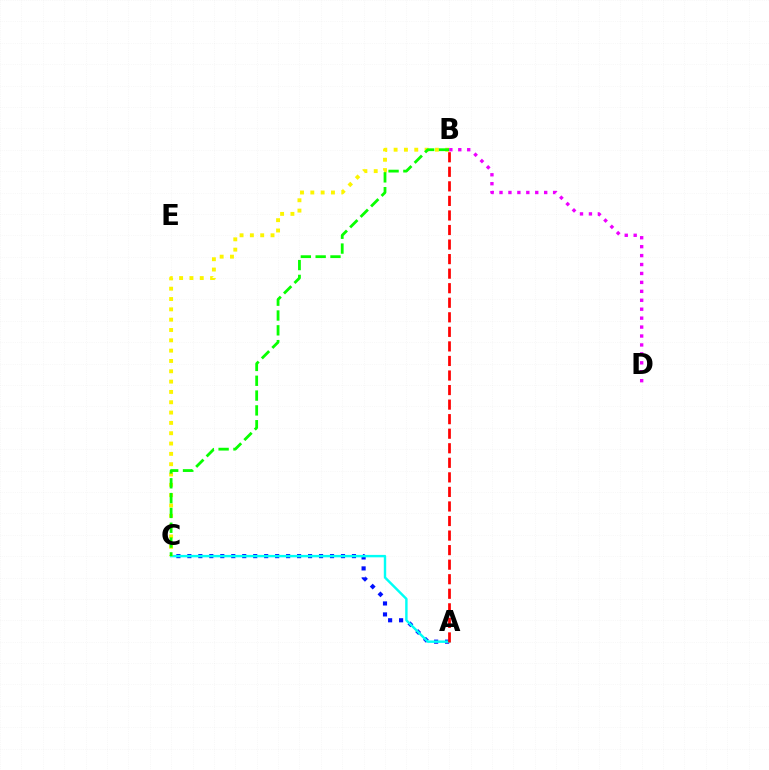{('A', 'C'): [{'color': '#0010ff', 'line_style': 'dotted', 'thickness': 2.98}, {'color': '#00fff6', 'line_style': 'solid', 'thickness': 1.74}], ('B', 'C'): [{'color': '#fcf500', 'line_style': 'dotted', 'thickness': 2.8}, {'color': '#08ff00', 'line_style': 'dashed', 'thickness': 2.01}], ('A', 'B'): [{'color': '#ff0000', 'line_style': 'dashed', 'thickness': 1.98}], ('B', 'D'): [{'color': '#ee00ff', 'line_style': 'dotted', 'thickness': 2.43}]}